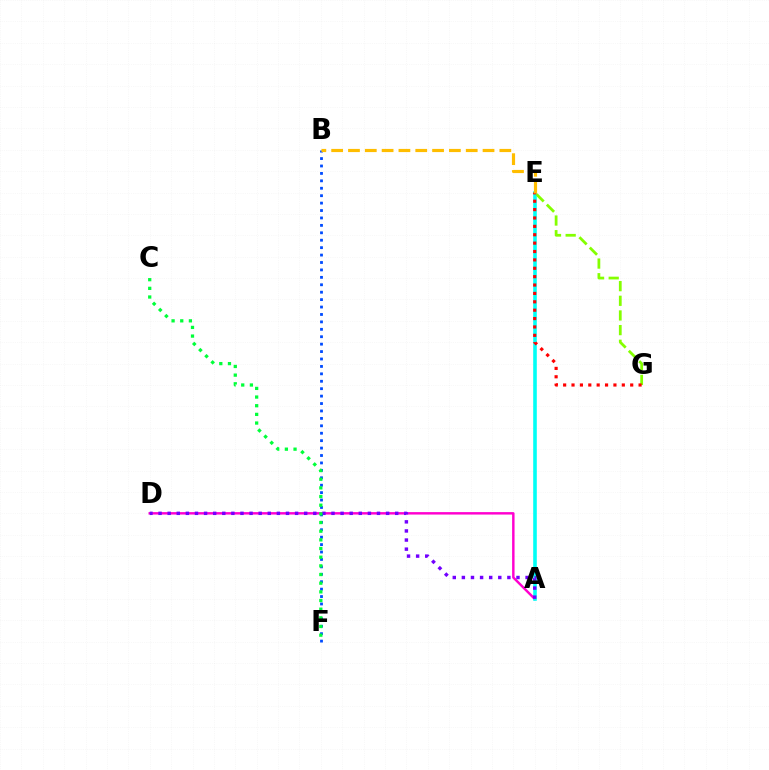{('A', 'D'): [{'color': '#ff00cf', 'line_style': 'solid', 'thickness': 1.76}, {'color': '#7200ff', 'line_style': 'dotted', 'thickness': 2.47}], ('A', 'E'): [{'color': '#00fff6', 'line_style': 'solid', 'thickness': 2.59}], ('E', 'G'): [{'color': '#84ff00', 'line_style': 'dashed', 'thickness': 1.99}, {'color': '#ff0000', 'line_style': 'dotted', 'thickness': 2.28}], ('B', 'F'): [{'color': '#004bff', 'line_style': 'dotted', 'thickness': 2.02}], ('C', 'F'): [{'color': '#00ff39', 'line_style': 'dotted', 'thickness': 2.35}], ('B', 'E'): [{'color': '#ffbd00', 'line_style': 'dashed', 'thickness': 2.28}]}